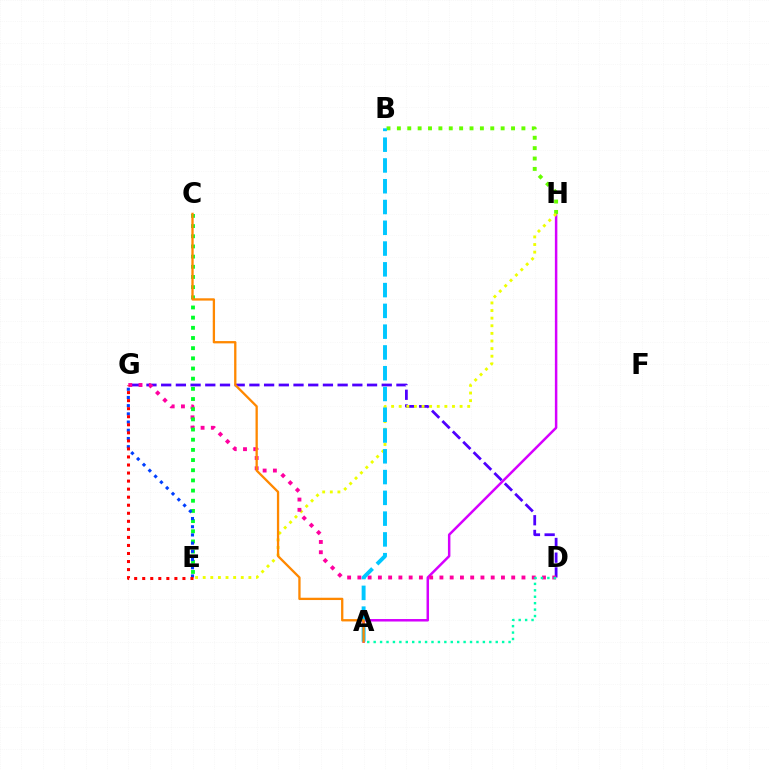{('A', 'H'): [{'color': '#d600ff', 'line_style': 'solid', 'thickness': 1.79}], ('B', 'H'): [{'color': '#66ff00', 'line_style': 'dotted', 'thickness': 2.82}], ('D', 'G'): [{'color': '#4f00ff', 'line_style': 'dashed', 'thickness': 2.0}, {'color': '#ff00a0', 'line_style': 'dotted', 'thickness': 2.79}], ('E', 'H'): [{'color': '#eeff00', 'line_style': 'dotted', 'thickness': 2.07}], ('A', 'B'): [{'color': '#00c7ff', 'line_style': 'dashed', 'thickness': 2.82}], ('A', 'D'): [{'color': '#00ffaf', 'line_style': 'dotted', 'thickness': 1.75}], ('C', 'E'): [{'color': '#00ff27', 'line_style': 'dotted', 'thickness': 2.76}], ('A', 'C'): [{'color': '#ff8800', 'line_style': 'solid', 'thickness': 1.66}], ('E', 'G'): [{'color': '#003fff', 'line_style': 'dotted', 'thickness': 2.23}, {'color': '#ff0000', 'line_style': 'dotted', 'thickness': 2.19}]}